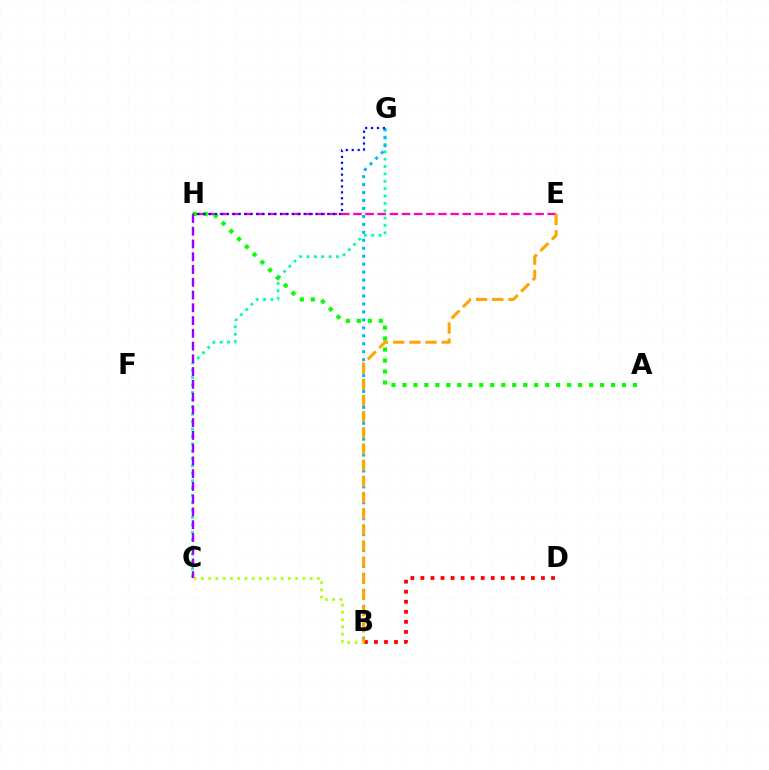{('B', 'D'): [{'color': '#ff0000', 'line_style': 'dotted', 'thickness': 2.73}], ('C', 'G'): [{'color': '#00ff9d', 'line_style': 'dotted', 'thickness': 2.0}], ('B', 'G'): [{'color': '#00b5ff', 'line_style': 'dotted', 'thickness': 2.16}], ('E', 'H'): [{'color': '#ff00bd', 'line_style': 'dashed', 'thickness': 1.65}], ('A', 'H'): [{'color': '#08ff00', 'line_style': 'dotted', 'thickness': 2.98}], ('B', 'C'): [{'color': '#b3ff00', 'line_style': 'dotted', 'thickness': 1.97}], ('G', 'H'): [{'color': '#0010ff', 'line_style': 'dotted', 'thickness': 1.6}], ('B', 'E'): [{'color': '#ffa500', 'line_style': 'dashed', 'thickness': 2.2}], ('C', 'H'): [{'color': '#9b00ff', 'line_style': 'dashed', 'thickness': 1.73}]}